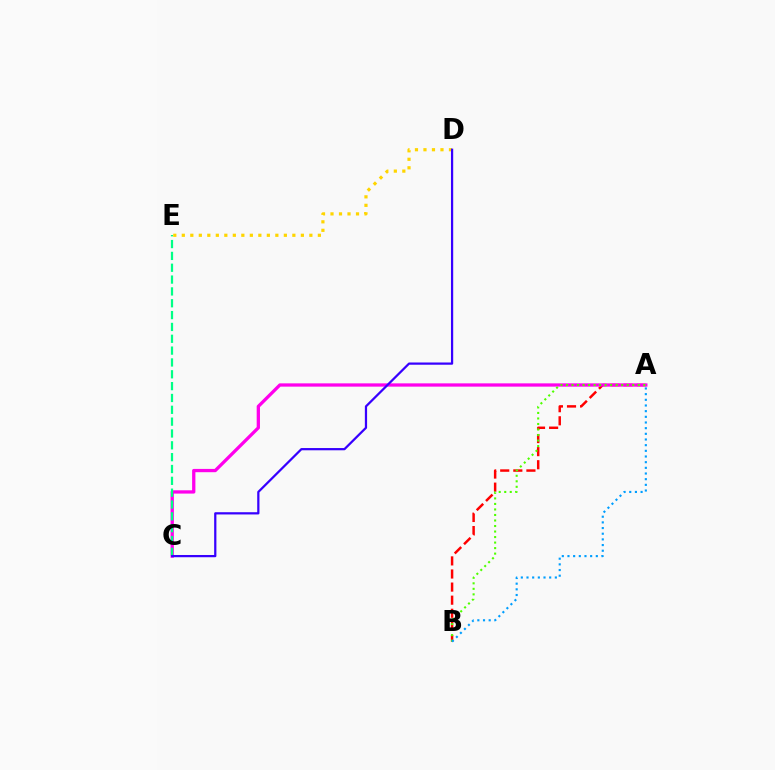{('A', 'B'): [{'color': '#ff0000', 'line_style': 'dashed', 'thickness': 1.78}, {'color': '#4fff00', 'line_style': 'dotted', 'thickness': 1.5}, {'color': '#009eff', 'line_style': 'dotted', 'thickness': 1.54}], ('A', 'C'): [{'color': '#ff00ed', 'line_style': 'solid', 'thickness': 2.37}], ('C', 'E'): [{'color': '#00ff86', 'line_style': 'dashed', 'thickness': 1.61}], ('D', 'E'): [{'color': '#ffd500', 'line_style': 'dotted', 'thickness': 2.31}], ('C', 'D'): [{'color': '#3700ff', 'line_style': 'solid', 'thickness': 1.61}]}